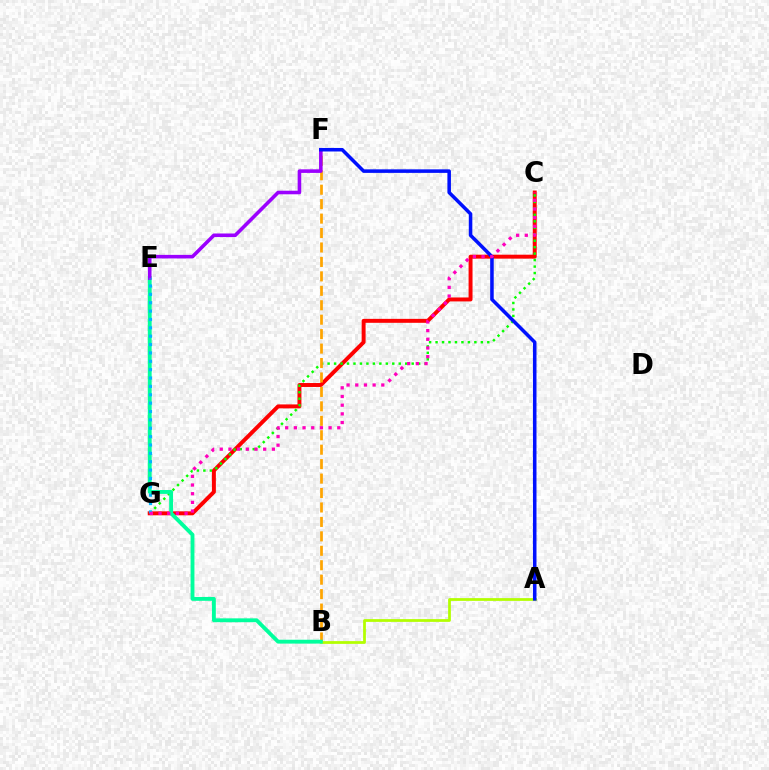{('C', 'G'): [{'color': '#ff0000', 'line_style': 'solid', 'thickness': 2.84}, {'color': '#08ff00', 'line_style': 'dotted', 'thickness': 1.76}, {'color': '#ff00bd', 'line_style': 'dotted', 'thickness': 2.36}], ('B', 'F'): [{'color': '#ffa500', 'line_style': 'dashed', 'thickness': 1.96}], ('A', 'B'): [{'color': '#b3ff00', 'line_style': 'solid', 'thickness': 1.98}], ('B', 'E'): [{'color': '#00ff9d', 'line_style': 'solid', 'thickness': 2.78}], ('E', 'F'): [{'color': '#9b00ff', 'line_style': 'solid', 'thickness': 2.57}], ('A', 'F'): [{'color': '#0010ff', 'line_style': 'solid', 'thickness': 2.54}], ('E', 'G'): [{'color': '#00b5ff', 'line_style': 'dotted', 'thickness': 2.27}]}